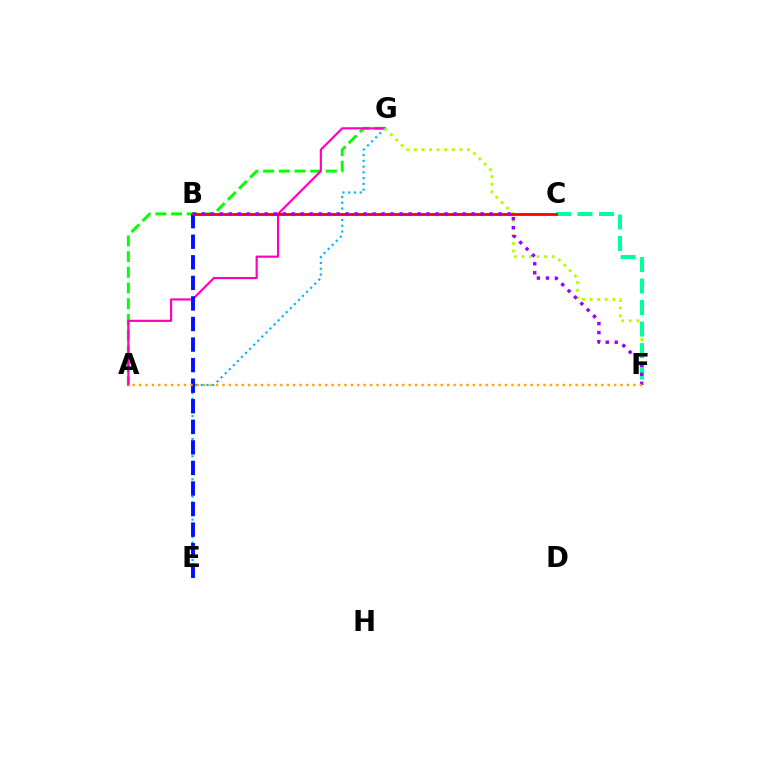{('A', 'G'): [{'color': '#08ff00', 'line_style': 'dashed', 'thickness': 2.13}, {'color': '#ff00bd', 'line_style': 'solid', 'thickness': 1.56}], ('E', 'G'): [{'color': '#00b5ff', 'line_style': 'dotted', 'thickness': 1.56}], ('F', 'G'): [{'color': '#b3ff00', 'line_style': 'dotted', 'thickness': 2.06}], ('B', 'E'): [{'color': '#0010ff', 'line_style': 'dashed', 'thickness': 2.79}], ('C', 'F'): [{'color': '#00ff9d', 'line_style': 'dashed', 'thickness': 2.92}], ('B', 'C'): [{'color': '#ff0000', 'line_style': 'solid', 'thickness': 2.02}], ('B', 'F'): [{'color': '#9b00ff', 'line_style': 'dotted', 'thickness': 2.44}], ('A', 'F'): [{'color': '#ffa500', 'line_style': 'dotted', 'thickness': 1.74}]}